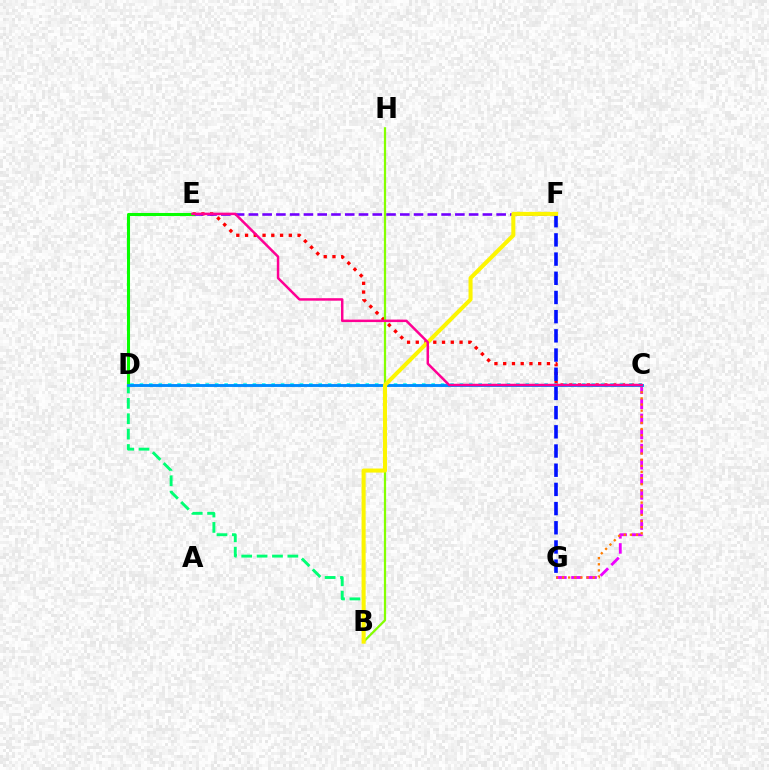{('C', 'E'): [{'color': '#ff0000', 'line_style': 'dotted', 'thickness': 2.38}, {'color': '#ff0094', 'line_style': 'solid', 'thickness': 1.79}], ('E', 'F'): [{'color': '#7200ff', 'line_style': 'dashed', 'thickness': 1.87}], ('B', 'D'): [{'color': '#00ff74', 'line_style': 'dashed', 'thickness': 2.09}], ('C', 'D'): [{'color': '#00fff6', 'line_style': 'dotted', 'thickness': 2.56}, {'color': '#008cff', 'line_style': 'solid', 'thickness': 2.07}], ('C', 'G'): [{'color': '#ee00ff', 'line_style': 'dashed', 'thickness': 2.05}, {'color': '#ff7c00', 'line_style': 'dotted', 'thickness': 1.67}], ('D', 'E'): [{'color': '#08ff00', 'line_style': 'solid', 'thickness': 2.2}], ('F', 'G'): [{'color': '#0010ff', 'line_style': 'dashed', 'thickness': 2.61}], ('B', 'H'): [{'color': '#84ff00', 'line_style': 'solid', 'thickness': 1.61}], ('B', 'F'): [{'color': '#fcf500', 'line_style': 'solid', 'thickness': 2.91}]}